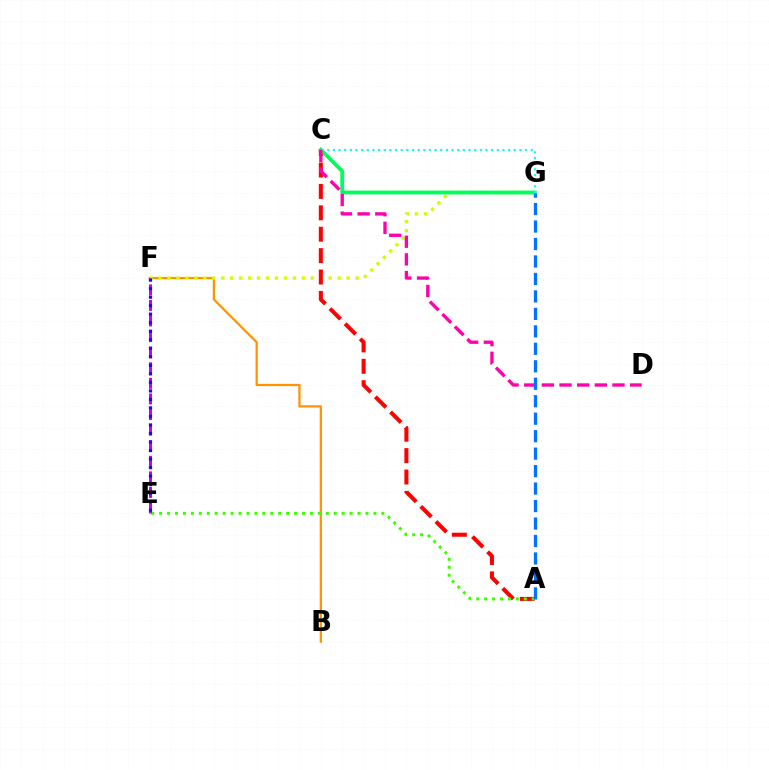{('B', 'F'): [{'color': '#ff9400', 'line_style': 'solid', 'thickness': 1.62}], ('F', 'G'): [{'color': '#d1ff00', 'line_style': 'dotted', 'thickness': 2.43}], ('A', 'C'): [{'color': '#ff0000', 'line_style': 'dashed', 'thickness': 2.91}], ('C', 'G'): [{'color': '#00ff5c', 'line_style': 'solid', 'thickness': 2.76}, {'color': '#00fff6', 'line_style': 'dotted', 'thickness': 1.54}], ('A', 'E'): [{'color': '#3dff00', 'line_style': 'dotted', 'thickness': 2.16}], ('E', 'F'): [{'color': '#b900ff', 'line_style': 'dashed', 'thickness': 2.12}, {'color': '#2500ff', 'line_style': 'dotted', 'thickness': 2.32}], ('C', 'D'): [{'color': '#ff00ac', 'line_style': 'dashed', 'thickness': 2.4}], ('A', 'G'): [{'color': '#0074ff', 'line_style': 'dashed', 'thickness': 2.37}]}